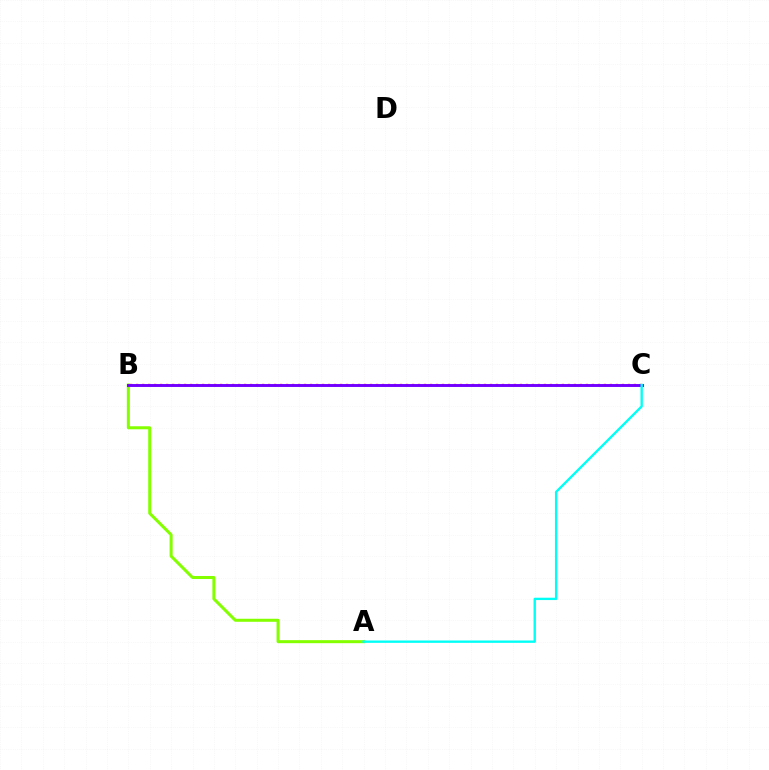{('B', 'C'): [{'color': '#ff0000', 'line_style': 'dotted', 'thickness': 1.63}, {'color': '#7200ff', 'line_style': 'solid', 'thickness': 2.1}], ('A', 'B'): [{'color': '#84ff00', 'line_style': 'solid', 'thickness': 2.18}], ('A', 'C'): [{'color': '#00fff6', 'line_style': 'solid', 'thickness': 1.7}]}